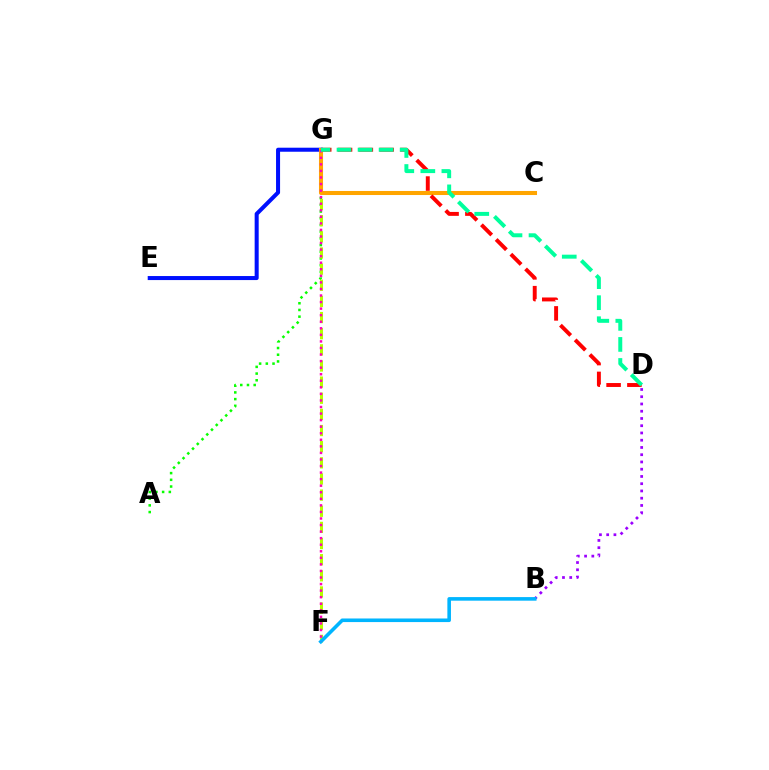{('A', 'G'): [{'color': '#08ff00', 'line_style': 'dotted', 'thickness': 1.82}], ('B', 'D'): [{'color': '#9b00ff', 'line_style': 'dotted', 'thickness': 1.97}], ('F', 'G'): [{'color': '#b3ff00', 'line_style': 'dashed', 'thickness': 2.19}, {'color': '#ff00bd', 'line_style': 'dotted', 'thickness': 1.78}], ('E', 'G'): [{'color': '#0010ff', 'line_style': 'solid', 'thickness': 2.9}], ('B', 'F'): [{'color': '#00b5ff', 'line_style': 'solid', 'thickness': 2.58}], ('C', 'G'): [{'color': '#ffa500', 'line_style': 'solid', 'thickness': 2.92}], ('D', 'G'): [{'color': '#ff0000', 'line_style': 'dashed', 'thickness': 2.83}, {'color': '#00ff9d', 'line_style': 'dashed', 'thickness': 2.86}]}